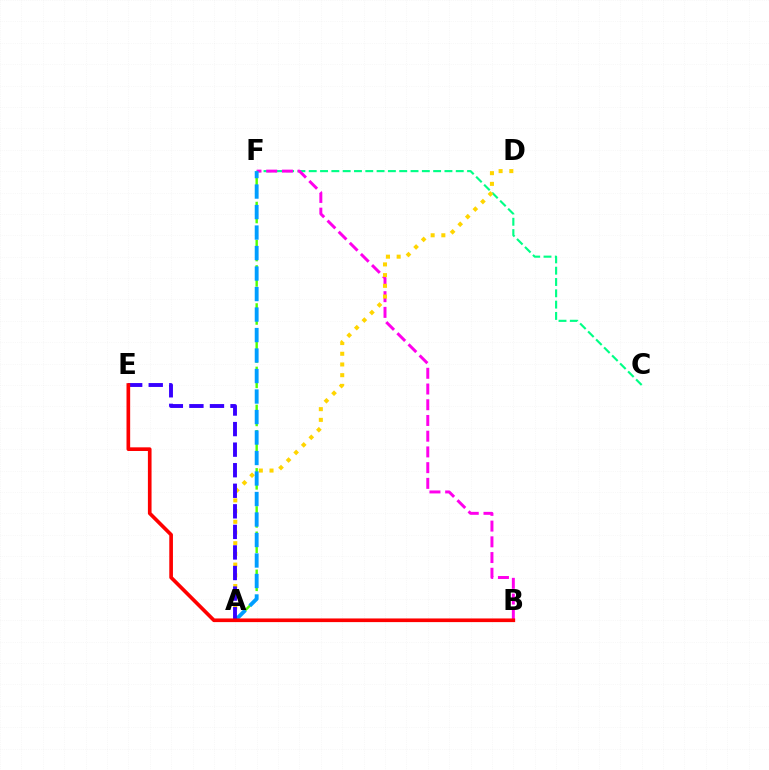{('C', 'F'): [{'color': '#00ff86', 'line_style': 'dashed', 'thickness': 1.54}], ('B', 'F'): [{'color': '#ff00ed', 'line_style': 'dashed', 'thickness': 2.14}], ('A', 'F'): [{'color': '#4fff00', 'line_style': 'dashed', 'thickness': 1.72}, {'color': '#009eff', 'line_style': 'dashed', 'thickness': 2.78}], ('A', 'D'): [{'color': '#ffd500', 'line_style': 'dotted', 'thickness': 2.91}], ('A', 'E'): [{'color': '#3700ff', 'line_style': 'dashed', 'thickness': 2.79}], ('B', 'E'): [{'color': '#ff0000', 'line_style': 'solid', 'thickness': 2.63}]}